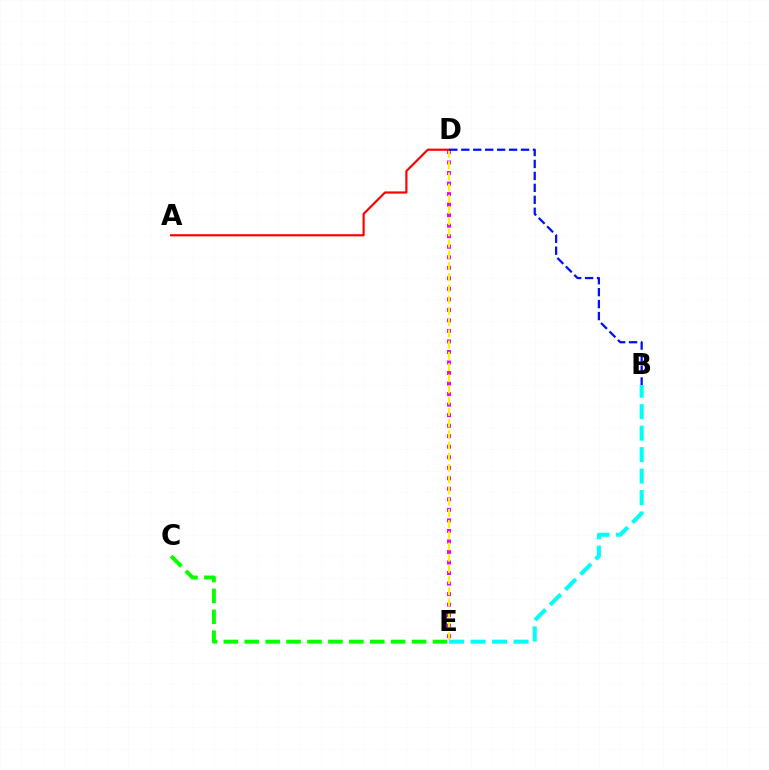{('D', 'E'): [{'color': '#ee00ff', 'line_style': 'dotted', 'thickness': 2.86}, {'color': '#fcf500', 'line_style': 'dashed', 'thickness': 1.52}], ('A', 'D'): [{'color': '#ff0000', 'line_style': 'solid', 'thickness': 1.57}], ('C', 'E'): [{'color': '#08ff00', 'line_style': 'dashed', 'thickness': 2.84}], ('B', 'E'): [{'color': '#00fff6', 'line_style': 'dashed', 'thickness': 2.92}], ('B', 'D'): [{'color': '#0010ff', 'line_style': 'dashed', 'thickness': 1.62}]}